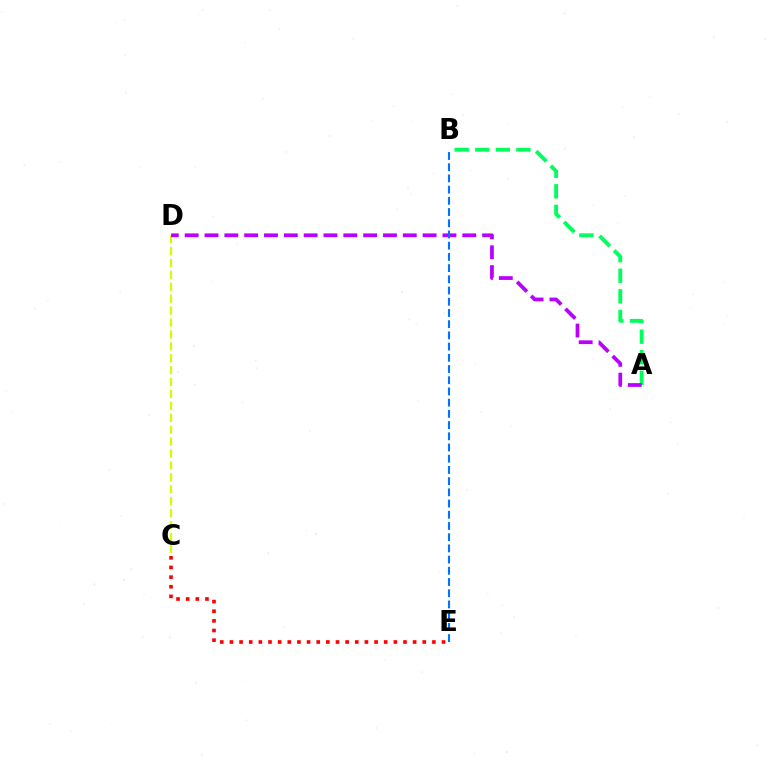{('C', 'E'): [{'color': '#ff0000', 'line_style': 'dotted', 'thickness': 2.62}], ('C', 'D'): [{'color': '#d1ff00', 'line_style': 'dashed', 'thickness': 1.62}], ('A', 'B'): [{'color': '#00ff5c', 'line_style': 'dashed', 'thickness': 2.8}], ('A', 'D'): [{'color': '#b900ff', 'line_style': 'dashed', 'thickness': 2.69}], ('B', 'E'): [{'color': '#0074ff', 'line_style': 'dashed', 'thickness': 1.52}]}